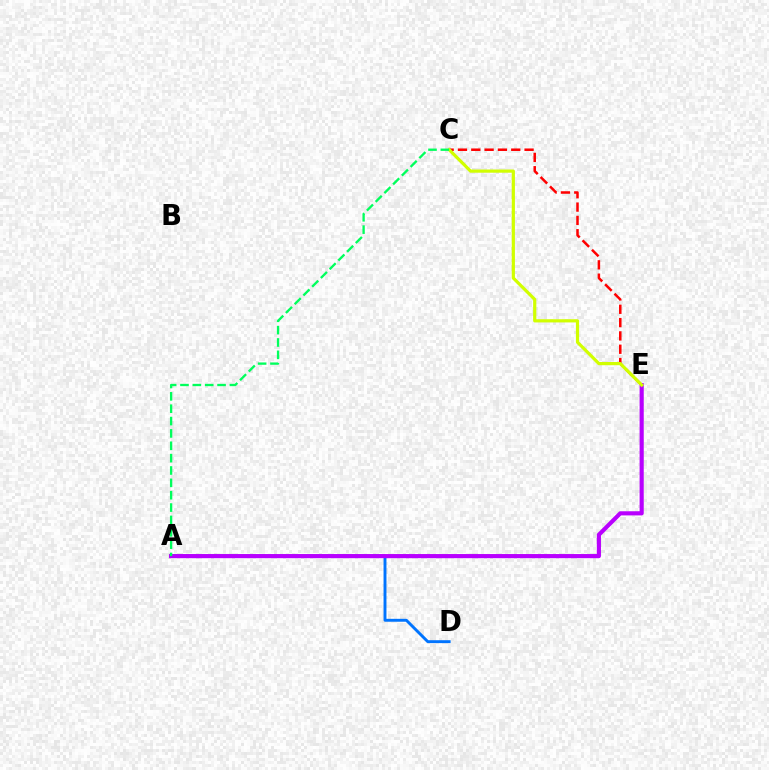{('A', 'D'): [{'color': '#0074ff', 'line_style': 'solid', 'thickness': 2.1}], ('C', 'E'): [{'color': '#ff0000', 'line_style': 'dashed', 'thickness': 1.81}, {'color': '#d1ff00', 'line_style': 'solid', 'thickness': 2.31}], ('A', 'E'): [{'color': '#b900ff', 'line_style': 'solid', 'thickness': 2.98}], ('A', 'C'): [{'color': '#00ff5c', 'line_style': 'dashed', 'thickness': 1.68}]}